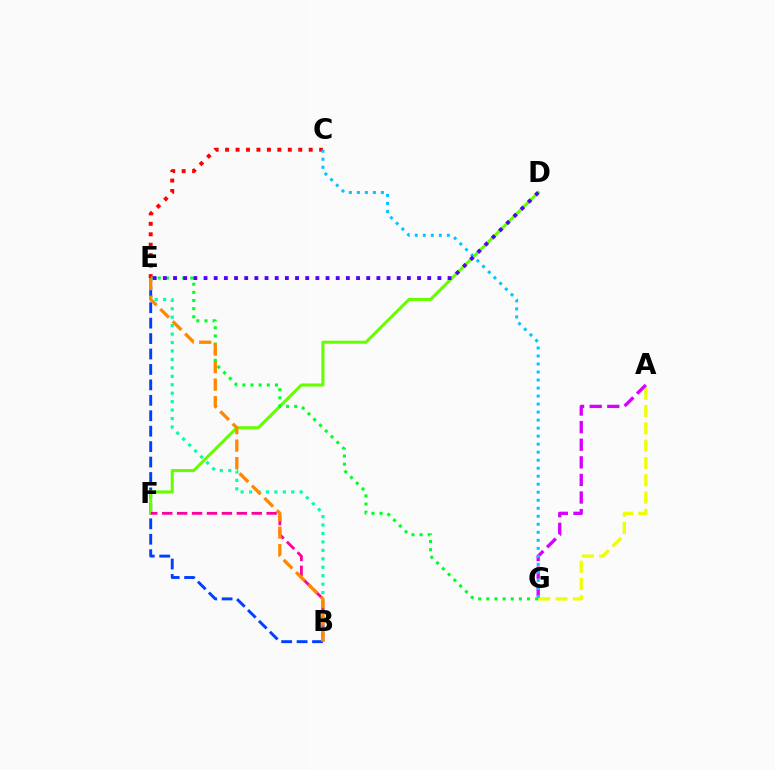{('B', 'E'): [{'color': '#00ffaf', 'line_style': 'dotted', 'thickness': 2.29}, {'color': '#003fff', 'line_style': 'dashed', 'thickness': 2.1}, {'color': '#ff8800', 'line_style': 'dashed', 'thickness': 2.38}], ('C', 'E'): [{'color': '#ff0000', 'line_style': 'dotted', 'thickness': 2.84}], ('D', 'F'): [{'color': '#66ff00', 'line_style': 'solid', 'thickness': 2.21}], ('B', 'F'): [{'color': '#ff00a0', 'line_style': 'dashed', 'thickness': 2.03}], ('A', 'G'): [{'color': '#eeff00', 'line_style': 'dashed', 'thickness': 2.35}, {'color': '#d600ff', 'line_style': 'dashed', 'thickness': 2.39}], ('E', 'G'): [{'color': '#00ff27', 'line_style': 'dotted', 'thickness': 2.21}], ('C', 'G'): [{'color': '#00c7ff', 'line_style': 'dotted', 'thickness': 2.18}], ('D', 'E'): [{'color': '#4f00ff', 'line_style': 'dotted', 'thickness': 2.76}]}